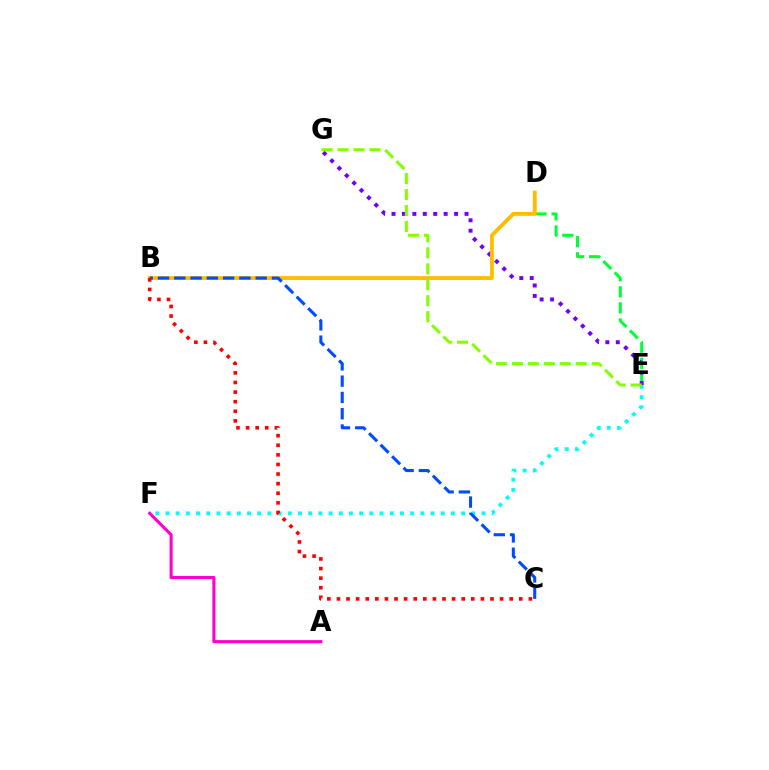{('A', 'F'): [{'color': '#ff00cf', 'line_style': 'solid', 'thickness': 2.23}], ('D', 'E'): [{'color': '#00ff39', 'line_style': 'dashed', 'thickness': 2.18}], ('E', 'G'): [{'color': '#7200ff', 'line_style': 'dotted', 'thickness': 2.83}, {'color': '#84ff00', 'line_style': 'dashed', 'thickness': 2.17}], ('B', 'D'): [{'color': '#ffbd00', 'line_style': 'solid', 'thickness': 2.74}], ('E', 'F'): [{'color': '#00fff6', 'line_style': 'dotted', 'thickness': 2.77}], ('B', 'C'): [{'color': '#004bff', 'line_style': 'dashed', 'thickness': 2.21}, {'color': '#ff0000', 'line_style': 'dotted', 'thickness': 2.61}]}